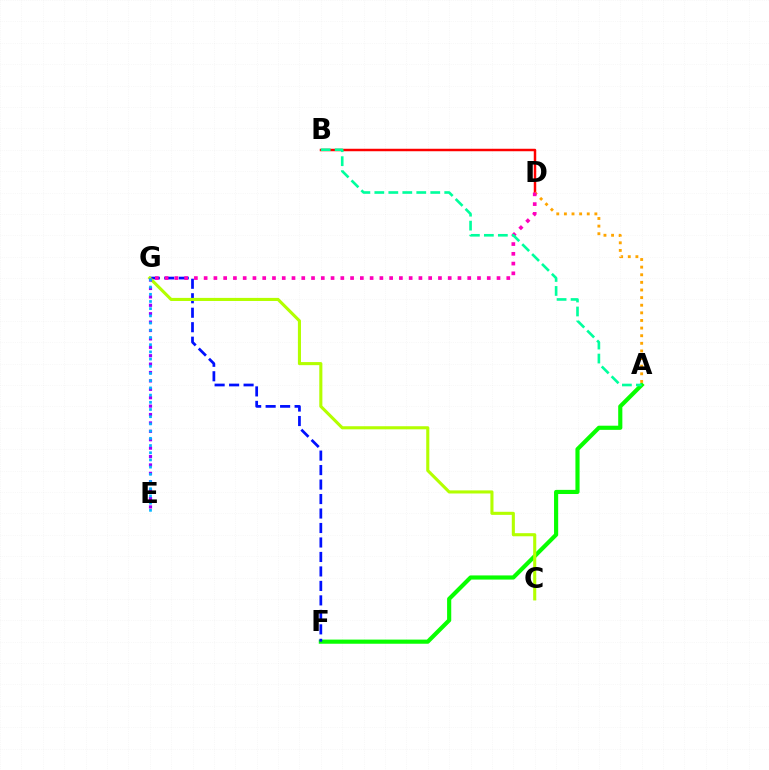{('A', 'F'): [{'color': '#08ff00', 'line_style': 'solid', 'thickness': 2.99}], ('B', 'D'): [{'color': '#ff0000', 'line_style': 'solid', 'thickness': 1.78}], ('A', 'D'): [{'color': '#ffa500', 'line_style': 'dotted', 'thickness': 2.07}], ('F', 'G'): [{'color': '#0010ff', 'line_style': 'dashed', 'thickness': 1.97}], ('D', 'G'): [{'color': '#ff00bd', 'line_style': 'dotted', 'thickness': 2.65}], ('C', 'G'): [{'color': '#b3ff00', 'line_style': 'solid', 'thickness': 2.22}], ('E', 'G'): [{'color': '#9b00ff', 'line_style': 'dotted', 'thickness': 2.28}, {'color': '#00b5ff', 'line_style': 'dotted', 'thickness': 1.96}], ('A', 'B'): [{'color': '#00ff9d', 'line_style': 'dashed', 'thickness': 1.9}]}